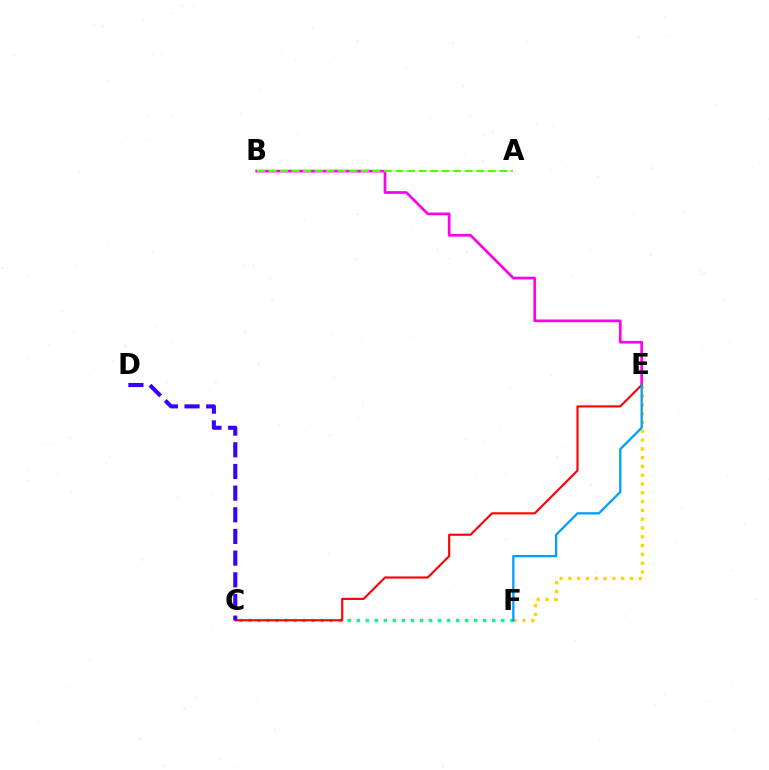{('B', 'E'): [{'color': '#ff00ed', 'line_style': 'solid', 'thickness': 1.95}], ('C', 'F'): [{'color': '#00ff86', 'line_style': 'dotted', 'thickness': 2.45}], ('E', 'F'): [{'color': '#ffd500', 'line_style': 'dotted', 'thickness': 2.39}, {'color': '#009eff', 'line_style': 'solid', 'thickness': 1.64}], ('C', 'E'): [{'color': '#ff0000', 'line_style': 'solid', 'thickness': 1.53}], ('C', 'D'): [{'color': '#3700ff', 'line_style': 'dashed', 'thickness': 2.94}], ('A', 'B'): [{'color': '#4fff00', 'line_style': 'dashed', 'thickness': 1.57}]}